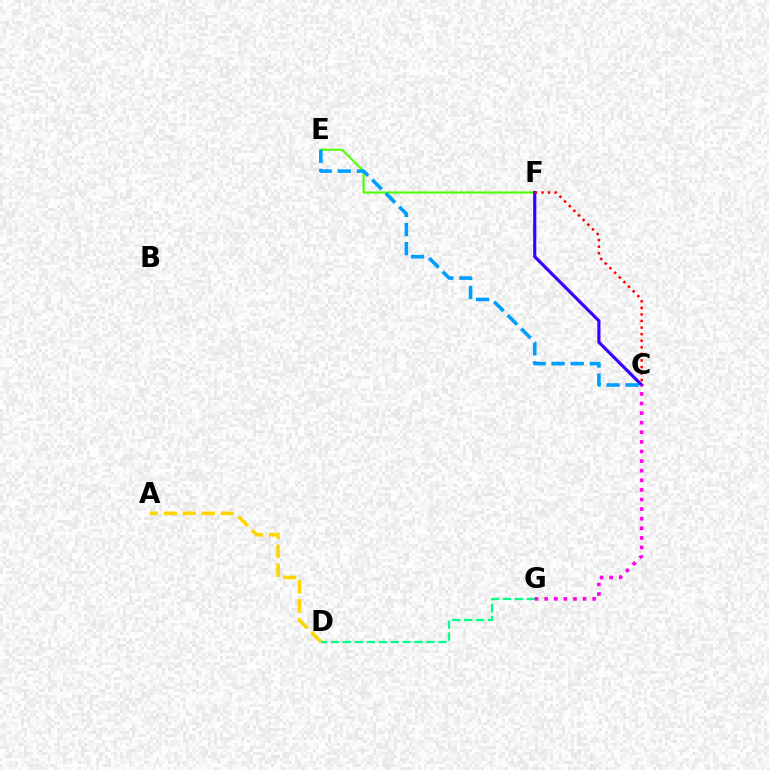{('D', 'G'): [{'color': '#00ff86', 'line_style': 'dashed', 'thickness': 1.62}], ('E', 'F'): [{'color': '#4fff00', 'line_style': 'solid', 'thickness': 1.51}], ('C', 'F'): [{'color': '#3700ff', 'line_style': 'solid', 'thickness': 2.27}, {'color': '#ff0000', 'line_style': 'dotted', 'thickness': 1.79}], ('C', 'E'): [{'color': '#009eff', 'line_style': 'dashed', 'thickness': 2.59}], ('C', 'G'): [{'color': '#ff00ed', 'line_style': 'dotted', 'thickness': 2.61}], ('A', 'D'): [{'color': '#ffd500', 'line_style': 'dashed', 'thickness': 2.58}]}